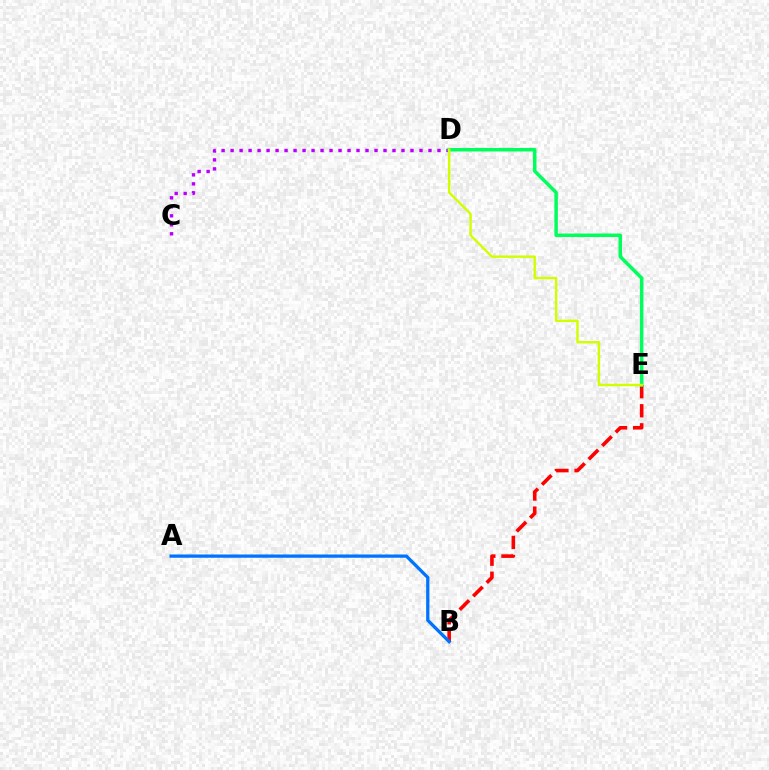{('C', 'D'): [{'color': '#b900ff', 'line_style': 'dotted', 'thickness': 2.44}], ('B', 'E'): [{'color': '#ff0000', 'line_style': 'dashed', 'thickness': 2.59}], ('D', 'E'): [{'color': '#00ff5c', 'line_style': 'solid', 'thickness': 2.52}, {'color': '#d1ff00', 'line_style': 'solid', 'thickness': 1.75}], ('A', 'B'): [{'color': '#0074ff', 'line_style': 'solid', 'thickness': 2.36}]}